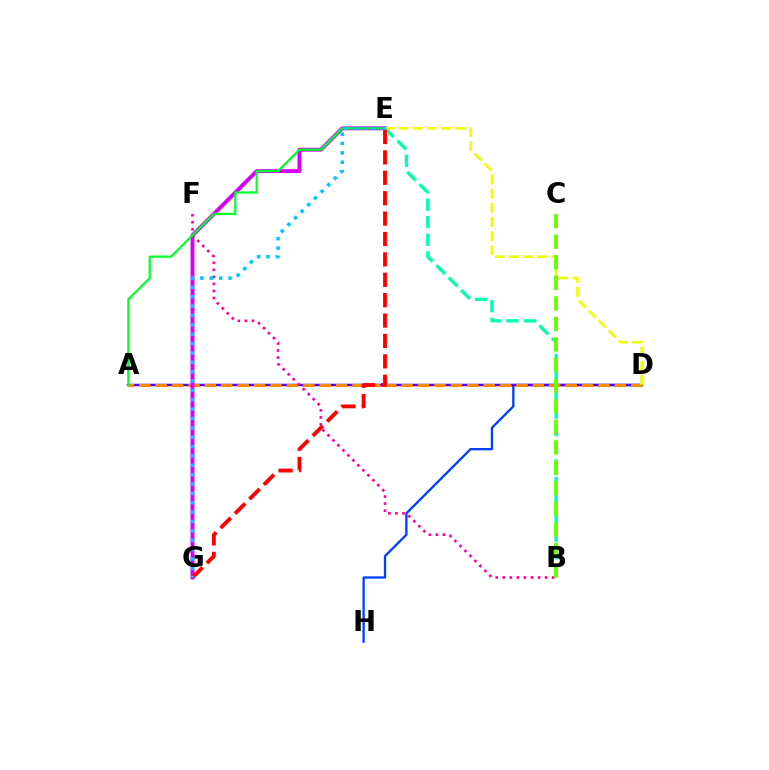{('D', 'H'): [{'color': '#003fff', 'line_style': 'solid', 'thickness': 1.66}], ('A', 'D'): [{'color': '#4f00ff', 'line_style': 'solid', 'thickness': 1.79}, {'color': '#ff8800', 'line_style': 'dashed', 'thickness': 2.23}], ('B', 'E'): [{'color': '#00ffaf', 'line_style': 'dashed', 'thickness': 2.39}], ('E', 'G'): [{'color': '#d600ff', 'line_style': 'solid', 'thickness': 2.8}, {'color': '#ff0000', 'line_style': 'dashed', 'thickness': 2.77}, {'color': '#00c7ff', 'line_style': 'dotted', 'thickness': 2.54}], ('B', 'F'): [{'color': '#ff00a0', 'line_style': 'dotted', 'thickness': 1.92}], ('D', 'E'): [{'color': '#eeff00', 'line_style': 'dashed', 'thickness': 1.92}], ('B', 'C'): [{'color': '#66ff00', 'line_style': 'dashed', 'thickness': 2.79}], ('A', 'E'): [{'color': '#00ff27', 'line_style': 'solid', 'thickness': 1.6}]}